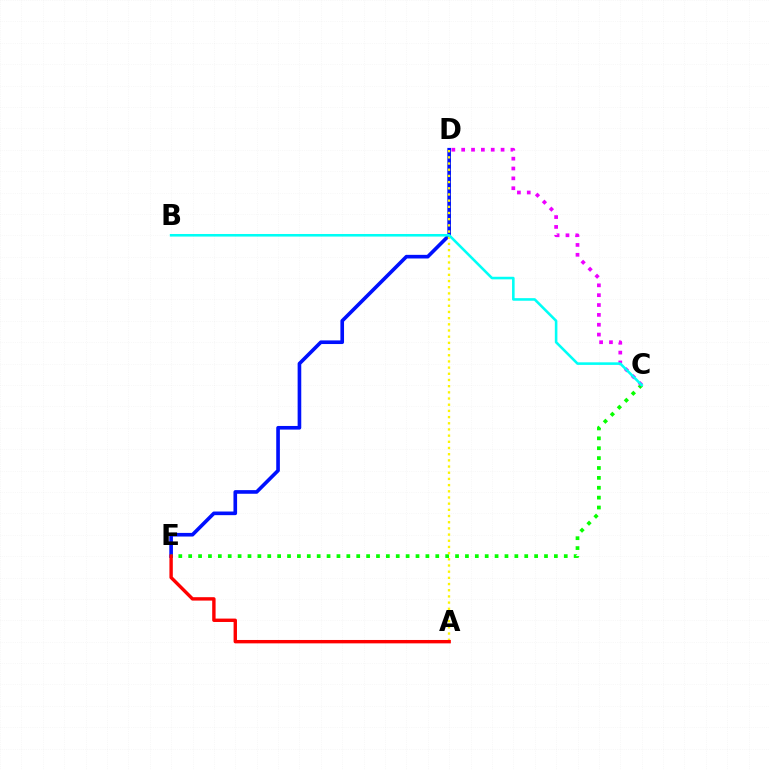{('D', 'E'): [{'color': '#0010ff', 'line_style': 'solid', 'thickness': 2.62}], ('C', 'E'): [{'color': '#08ff00', 'line_style': 'dotted', 'thickness': 2.69}], ('C', 'D'): [{'color': '#ee00ff', 'line_style': 'dotted', 'thickness': 2.68}], ('A', 'D'): [{'color': '#fcf500', 'line_style': 'dotted', 'thickness': 1.68}], ('A', 'E'): [{'color': '#ff0000', 'line_style': 'solid', 'thickness': 2.44}], ('B', 'C'): [{'color': '#00fff6', 'line_style': 'solid', 'thickness': 1.86}]}